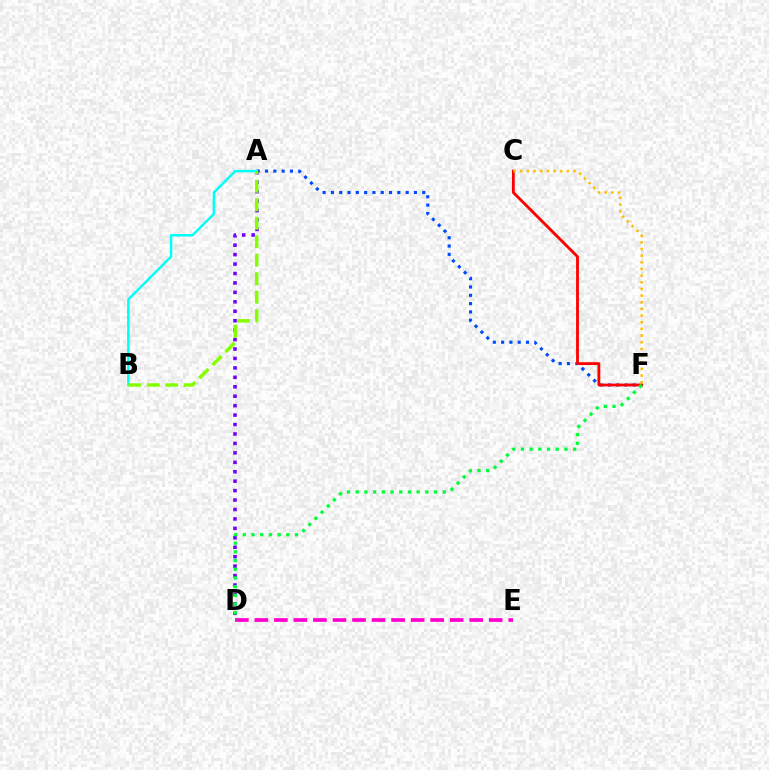{('A', 'D'): [{'color': '#7200ff', 'line_style': 'dotted', 'thickness': 2.56}], ('A', 'F'): [{'color': '#004bff', 'line_style': 'dotted', 'thickness': 2.26}], ('C', 'F'): [{'color': '#ff0000', 'line_style': 'solid', 'thickness': 2.03}, {'color': '#ffbd00', 'line_style': 'dotted', 'thickness': 1.81}], ('A', 'B'): [{'color': '#00fff6', 'line_style': 'solid', 'thickness': 1.77}, {'color': '#84ff00', 'line_style': 'dashed', 'thickness': 2.51}], ('D', 'E'): [{'color': '#ff00cf', 'line_style': 'dashed', 'thickness': 2.65}], ('D', 'F'): [{'color': '#00ff39', 'line_style': 'dotted', 'thickness': 2.37}]}